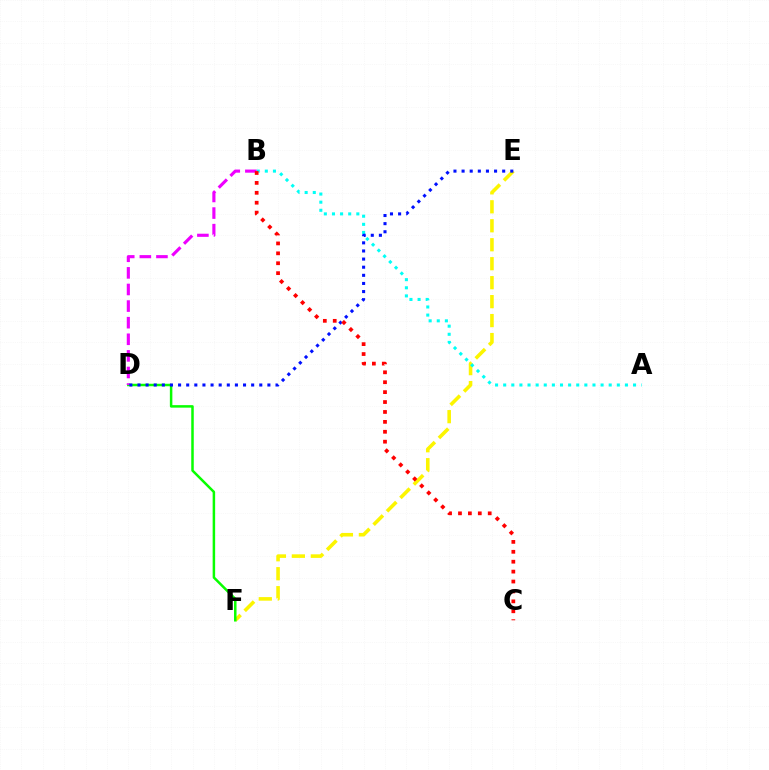{('E', 'F'): [{'color': '#fcf500', 'line_style': 'dashed', 'thickness': 2.58}], ('A', 'B'): [{'color': '#00fff6', 'line_style': 'dotted', 'thickness': 2.21}], ('D', 'F'): [{'color': '#08ff00', 'line_style': 'solid', 'thickness': 1.8}], ('B', 'D'): [{'color': '#ee00ff', 'line_style': 'dashed', 'thickness': 2.26}], ('D', 'E'): [{'color': '#0010ff', 'line_style': 'dotted', 'thickness': 2.21}], ('B', 'C'): [{'color': '#ff0000', 'line_style': 'dotted', 'thickness': 2.69}]}